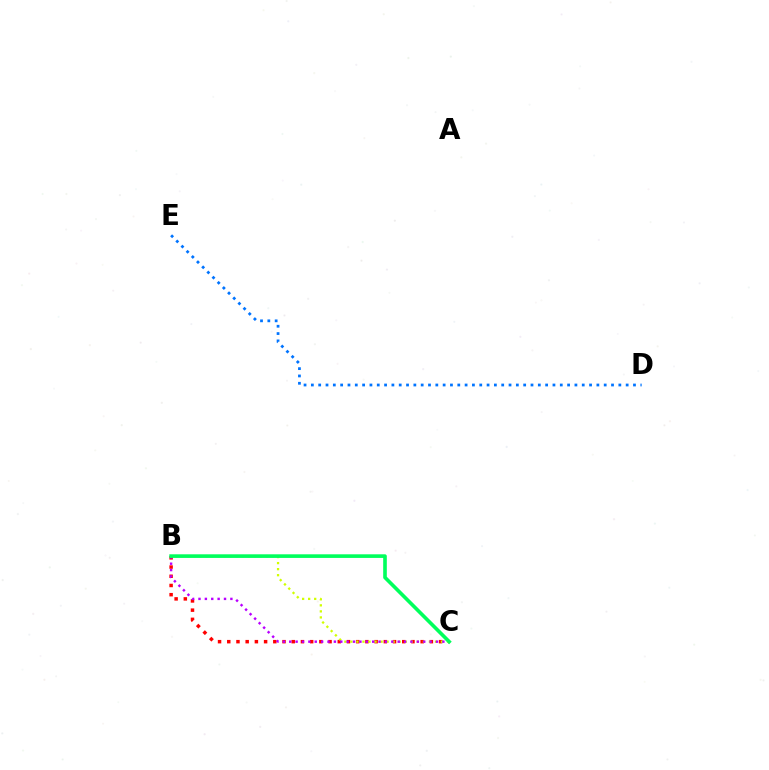{('B', 'C'): [{'color': '#ff0000', 'line_style': 'dotted', 'thickness': 2.5}, {'color': '#d1ff00', 'line_style': 'dotted', 'thickness': 1.64}, {'color': '#b900ff', 'line_style': 'dotted', 'thickness': 1.73}, {'color': '#00ff5c', 'line_style': 'solid', 'thickness': 2.61}], ('D', 'E'): [{'color': '#0074ff', 'line_style': 'dotted', 'thickness': 1.99}]}